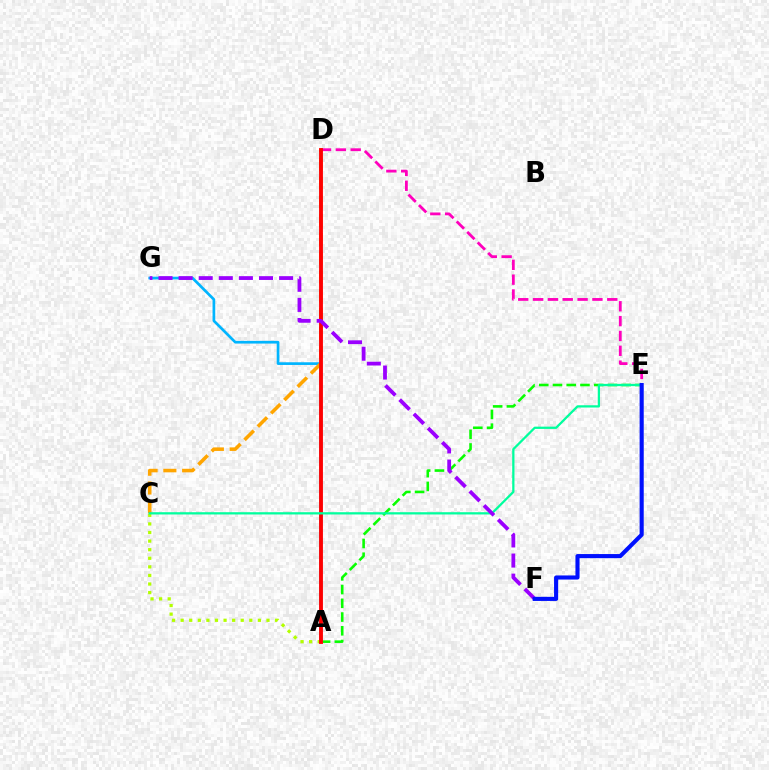{('A', 'C'): [{'color': '#b3ff00', 'line_style': 'dotted', 'thickness': 2.33}], ('A', 'G'): [{'color': '#00b5ff', 'line_style': 'solid', 'thickness': 1.94}], ('C', 'D'): [{'color': '#ffa500', 'line_style': 'dashed', 'thickness': 2.55}], ('D', 'E'): [{'color': '#ff00bd', 'line_style': 'dashed', 'thickness': 2.02}], ('A', 'E'): [{'color': '#08ff00', 'line_style': 'dashed', 'thickness': 1.87}], ('A', 'D'): [{'color': '#ff0000', 'line_style': 'solid', 'thickness': 2.77}], ('C', 'E'): [{'color': '#00ff9d', 'line_style': 'solid', 'thickness': 1.63}], ('F', 'G'): [{'color': '#9b00ff', 'line_style': 'dashed', 'thickness': 2.73}], ('E', 'F'): [{'color': '#0010ff', 'line_style': 'solid', 'thickness': 2.96}]}